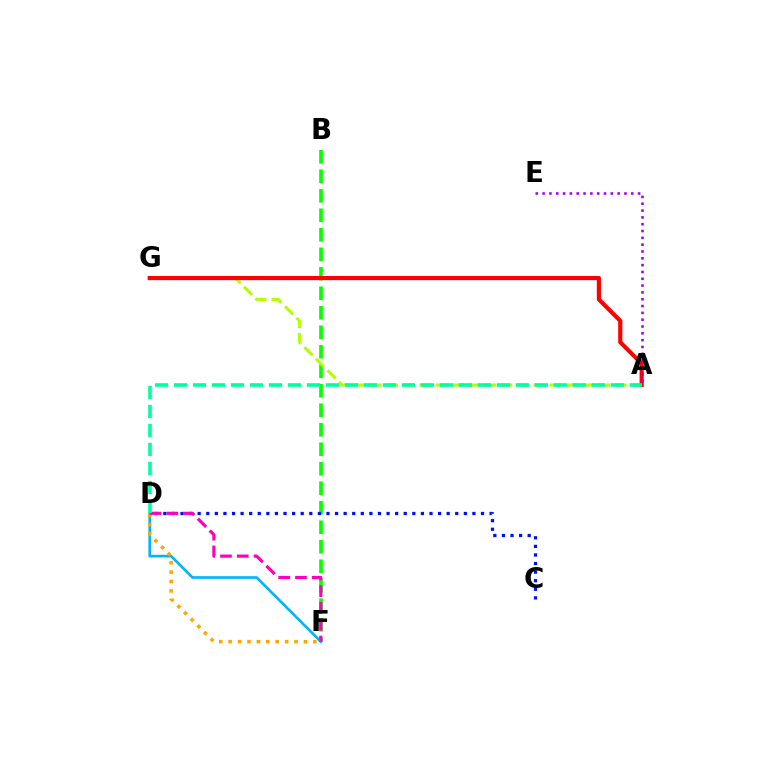{('B', 'F'): [{'color': '#08ff00', 'line_style': 'dashed', 'thickness': 2.65}], ('A', 'G'): [{'color': '#b3ff00', 'line_style': 'dashed', 'thickness': 2.22}, {'color': '#ff0000', 'line_style': 'solid', 'thickness': 3.0}], ('D', 'F'): [{'color': '#00b5ff', 'line_style': 'solid', 'thickness': 1.92}, {'color': '#ffa500', 'line_style': 'dotted', 'thickness': 2.56}, {'color': '#ff00bd', 'line_style': 'dashed', 'thickness': 2.28}], ('C', 'D'): [{'color': '#0010ff', 'line_style': 'dotted', 'thickness': 2.33}], ('A', 'E'): [{'color': '#9b00ff', 'line_style': 'dotted', 'thickness': 1.85}], ('A', 'D'): [{'color': '#00ff9d', 'line_style': 'dashed', 'thickness': 2.58}]}